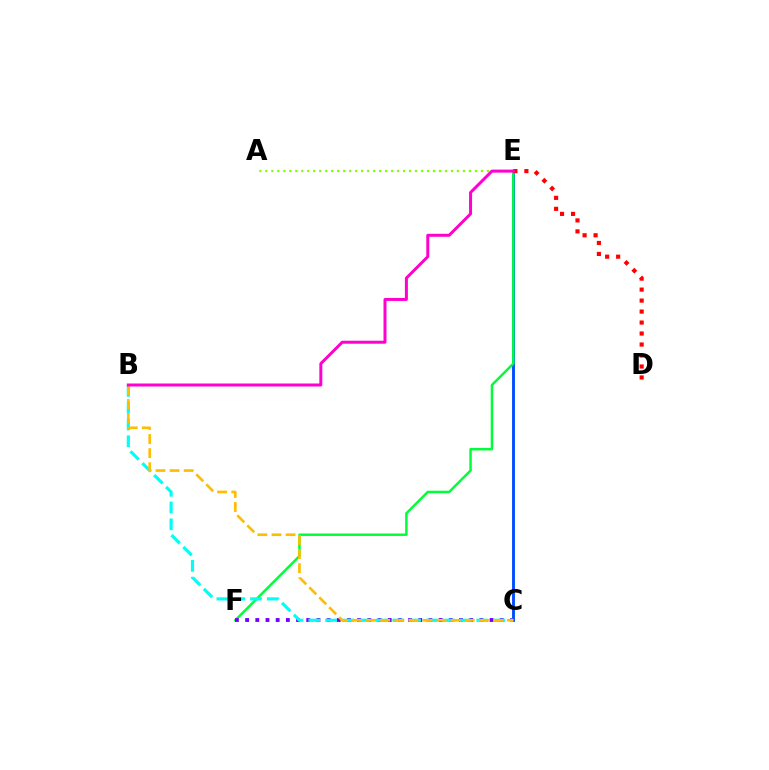{('C', 'E'): [{'color': '#004bff', 'line_style': 'solid', 'thickness': 2.07}], ('E', 'F'): [{'color': '#00ff39', 'line_style': 'solid', 'thickness': 1.8}], ('C', 'F'): [{'color': '#7200ff', 'line_style': 'dotted', 'thickness': 2.77}], ('B', 'C'): [{'color': '#00fff6', 'line_style': 'dashed', 'thickness': 2.28}, {'color': '#ffbd00', 'line_style': 'dashed', 'thickness': 1.92}], ('A', 'E'): [{'color': '#84ff00', 'line_style': 'dotted', 'thickness': 1.63}], ('D', 'E'): [{'color': '#ff0000', 'line_style': 'dotted', 'thickness': 2.98}], ('B', 'E'): [{'color': '#ff00cf', 'line_style': 'solid', 'thickness': 2.15}]}